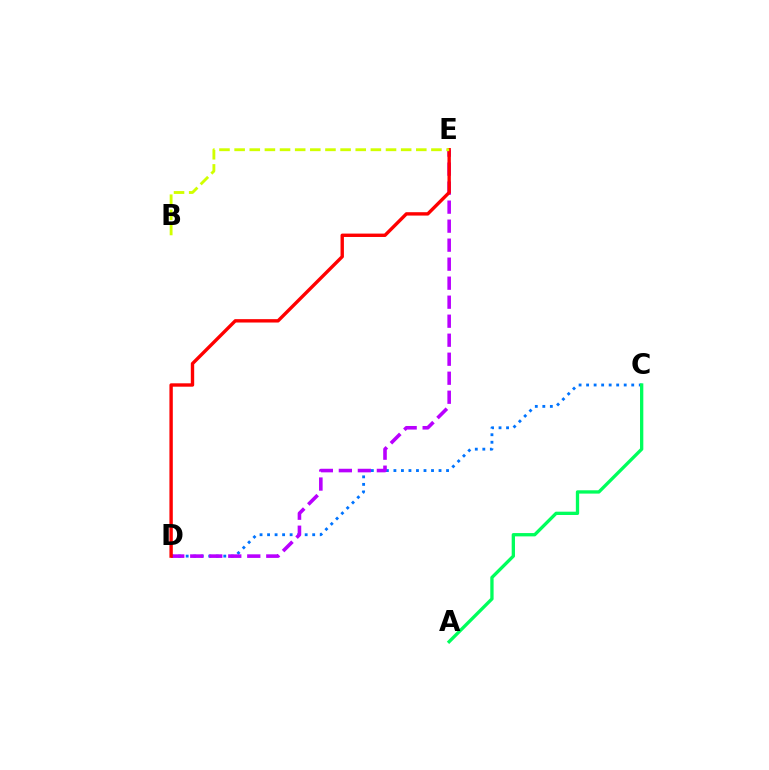{('C', 'D'): [{'color': '#0074ff', 'line_style': 'dotted', 'thickness': 2.04}], ('A', 'C'): [{'color': '#00ff5c', 'line_style': 'solid', 'thickness': 2.38}], ('D', 'E'): [{'color': '#b900ff', 'line_style': 'dashed', 'thickness': 2.58}, {'color': '#ff0000', 'line_style': 'solid', 'thickness': 2.43}], ('B', 'E'): [{'color': '#d1ff00', 'line_style': 'dashed', 'thickness': 2.06}]}